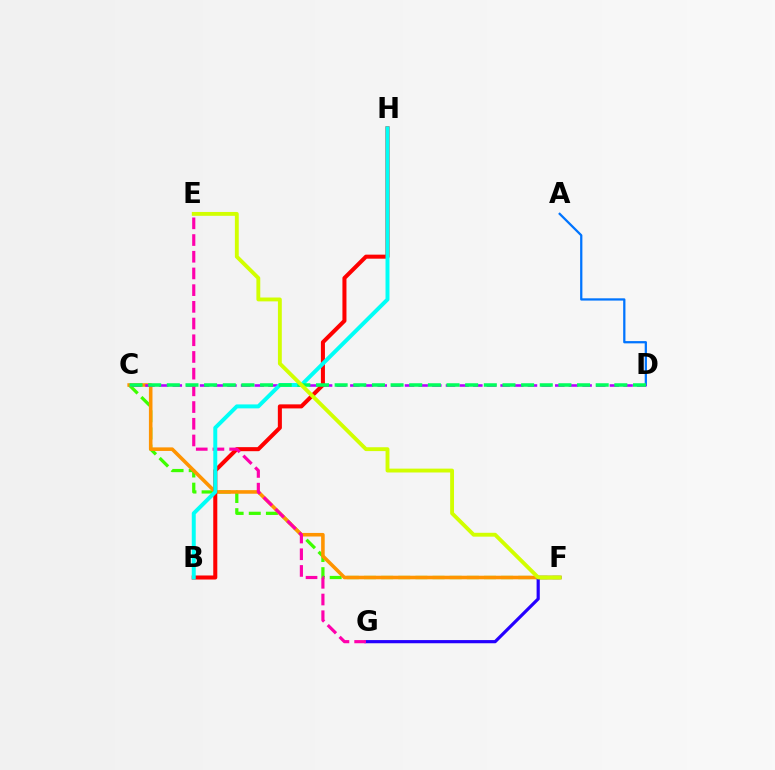{('C', 'F'): [{'color': '#3dff00', 'line_style': 'dashed', 'thickness': 2.33}, {'color': '#ff9400', 'line_style': 'solid', 'thickness': 2.57}], ('A', 'D'): [{'color': '#0074ff', 'line_style': 'solid', 'thickness': 1.63}], ('C', 'D'): [{'color': '#b900ff', 'line_style': 'dashed', 'thickness': 1.86}, {'color': '#00ff5c', 'line_style': 'dashed', 'thickness': 2.53}], ('F', 'G'): [{'color': '#2500ff', 'line_style': 'solid', 'thickness': 2.29}], ('B', 'H'): [{'color': '#ff0000', 'line_style': 'solid', 'thickness': 2.91}, {'color': '#00fff6', 'line_style': 'solid', 'thickness': 2.85}], ('E', 'G'): [{'color': '#ff00ac', 'line_style': 'dashed', 'thickness': 2.27}], ('E', 'F'): [{'color': '#d1ff00', 'line_style': 'solid', 'thickness': 2.78}]}